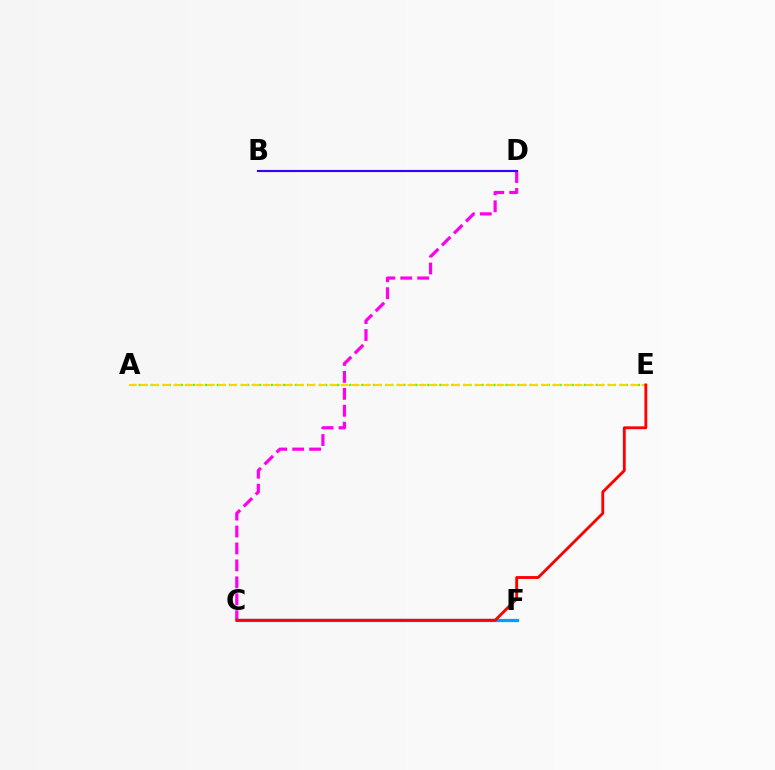{('C', 'D'): [{'color': '#ff00ed', 'line_style': 'dashed', 'thickness': 2.3}], ('C', 'F'): [{'color': '#00ff86', 'line_style': 'dashed', 'thickness': 1.93}, {'color': '#009eff', 'line_style': 'solid', 'thickness': 2.32}], ('A', 'E'): [{'color': '#4fff00', 'line_style': 'dotted', 'thickness': 1.63}, {'color': '#ffd500', 'line_style': 'dashed', 'thickness': 1.51}], ('B', 'D'): [{'color': '#3700ff', 'line_style': 'solid', 'thickness': 1.55}], ('C', 'E'): [{'color': '#ff0000', 'line_style': 'solid', 'thickness': 2.05}]}